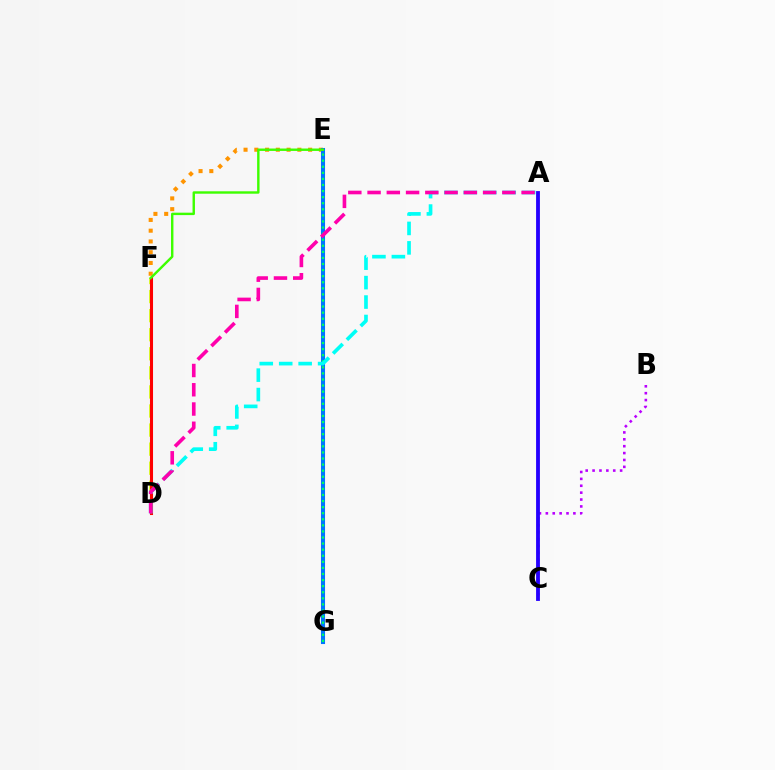{('E', 'F'): [{'color': '#ff9400', 'line_style': 'dotted', 'thickness': 2.92}, {'color': '#3dff00', 'line_style': 'solid', 'thickness': 1.74}], ('D', 'F'): [{'color': '#d1ff00', 'line_style': 'dashed', 'thickness': 2.59}, {'color': '#ff0000', 'line_style': 'solid', 'thickness': 2.21}], ('B', 'C'): [{'color': '#b900ff', 'line_style': 'dotted', 'thickness': 1.87}], ('E', 'G'): [{'color': '#0074ff', 'line_style': 'solid', 'thickness': 2.94}, {'color': '#00ff5c', 'line_style': 'dotted', 'thickness': 1.65}], ('A', 'D'): [{'color': '#00fff6', 'line_style': 'dashed', 'thickness': 2.64}, {'color': '#ff00ac', 'line_style': 'dashed', 'thickness': 2.62}], ('A', 'C'): [{'color': '#2500ff', 'line_style': 'solid', 'thickness': 2.76}]}